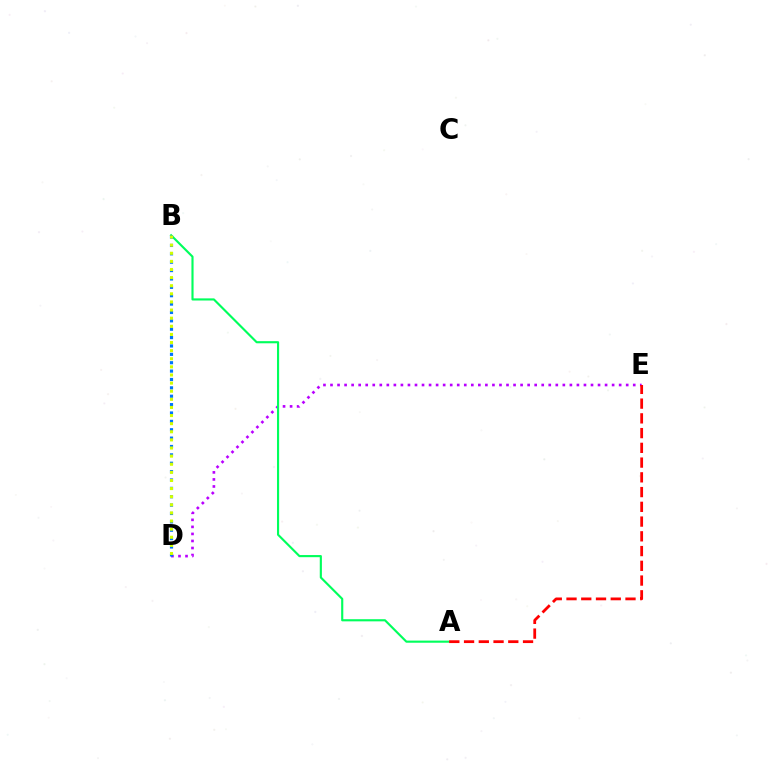{('D', 'E'): [{'color': '#b900ff', 'line_style': 'dotted', 'thickness': 1.91}], ('A', 'B'): [{'color': '#00ff5c', 'line_style': 'solid', 'thickness': 1.54}], ('A', 'E'): [{'color': '#ff0000', 'line_style': 'dashed', 'thickness': 2.0}], ('B', 'D'): [{'color': '#0074ff', 'line_style': 'dotted', 'thickness': 2.28}, {'color': '#d1ff00', 'line_style': 'dotted', 'thickness': 2.2}]}